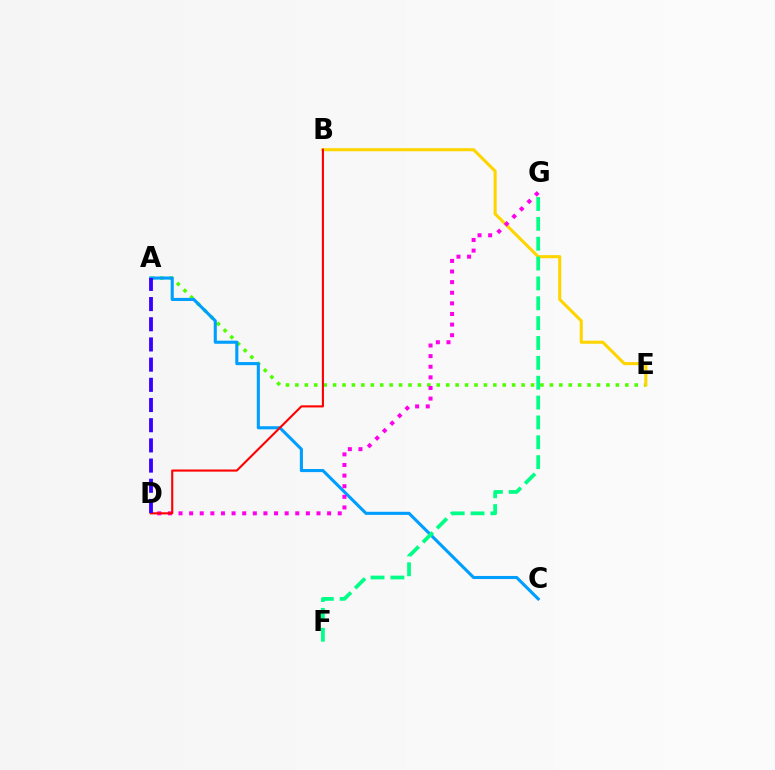{('A', 'E'): [{'color': '#4fff00', 'line_style': 'dotted', 'thickness': 2.56}], ('A', 'C'): [{'color': '#009eff', 'line_style': 'solid', 'thickness': 2.23}], ('B', 'E'): [{'color': '#ffd500', 'line_style': 'solid', 'thickness': 2.21}], ('F', 'G'): [{'color': '#00ff86', 'line_style': 'dashed', 'thickness': 2.7}], ('D', 'G'): [{'color': '#ff00ed', 'line_style': 'dotted', 'thickness': 2.88}], ('B', 'D'): [{'color': '#ff0000', 'line_style': 'solid', 'thickness': 1.52}], ('A', 'D'): [{'color': '#3700ff', 'line_style': 'dashed', 'thickness': 2.74}]}